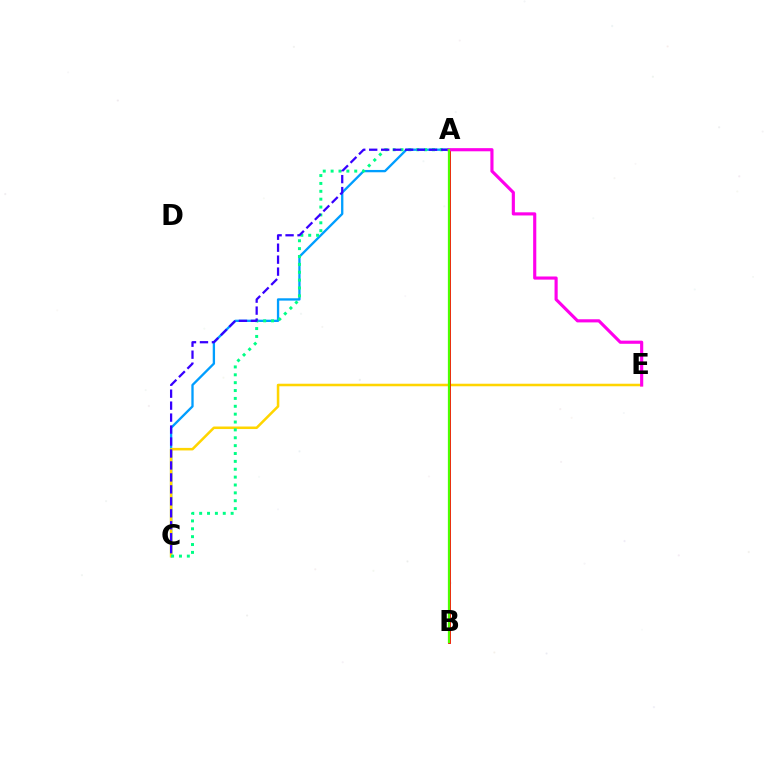{('A', 'C'): [{'color': '#009eff', 'line_style': 'solid', 'thickness': 1.67}, {'color': '#00ff86', 'line_style': 'dotted', 'thickness': 2.14}, {'color': '#3700ff', 'line_style': 'dashed', 'thickness': 1.63}], ('C', 'E'): [{'color': '#ffd500', 'line_style': 'solid', 'thickness': 1.83}], ('A', 'B'): [{'color': '#ff0000', 'line_style': 'solid', 'thickness': 2.04}, {'color': '#4fff00', 'line_style': 'solid', 'thickness': 1.62}], ('A', 'E'): [{'color': '#ff00ed', 'line_style': 'solid', 'thickness': 2.26}]}